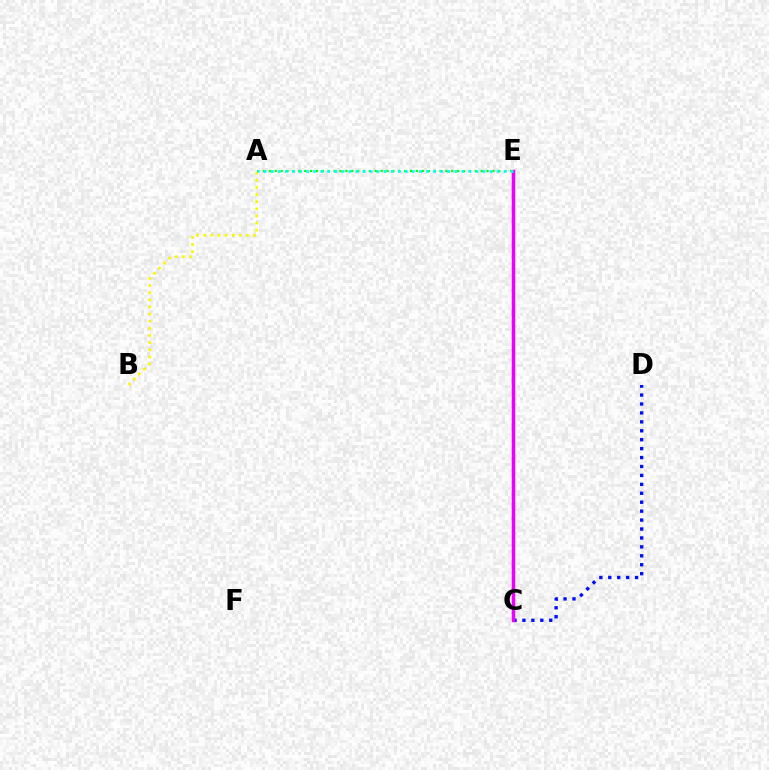{('C', 'E'): [{'color': '#ff0000', 'line_style': 'dashed', 'thickness': 1.56}, {'color': '#ee00ff', 'line_style': 'solid', 'thickness': 2.5}], ('A', 'E'): [{'color': '#08ff00', 'line_style': 'dotted', 'thickness': 1.6}, {'color': '#00fff6', 'line_style': 'dotted', 'thickness': 1.92}], ('C', 'D'): [{'color': '#0010ff', 'line_style': 'dotted', 'thickness': 2.43}], ('A', 'B'): [{'color': '#fcf500', 'line_style': 'dotted', 'thickness': 1.94}]}